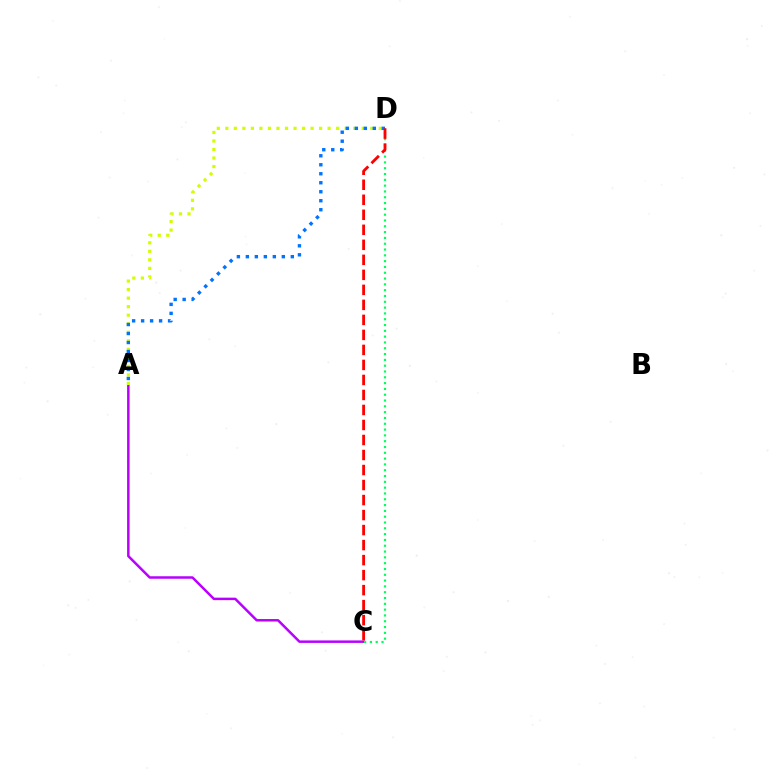{('A', 'C'): [{'color': '#b900ff', 'line_style': 'solid', 'thickness': 1.79}], ('A', 'D'): [{'color': '#d1ff00', 'line_style': 'dotted', 'thickness': 2.32}, {'color': '#0074ff', 'line_style': 'dotted', 'thickness': 2.44}], ('C', 'D'): [{'color': '#00ff5c', 'line_style': 'dotted', 'thickness': 1.58}, {'color': '#ff0000', 'line_style': 'dashed', 'thickness': 2.04}]}